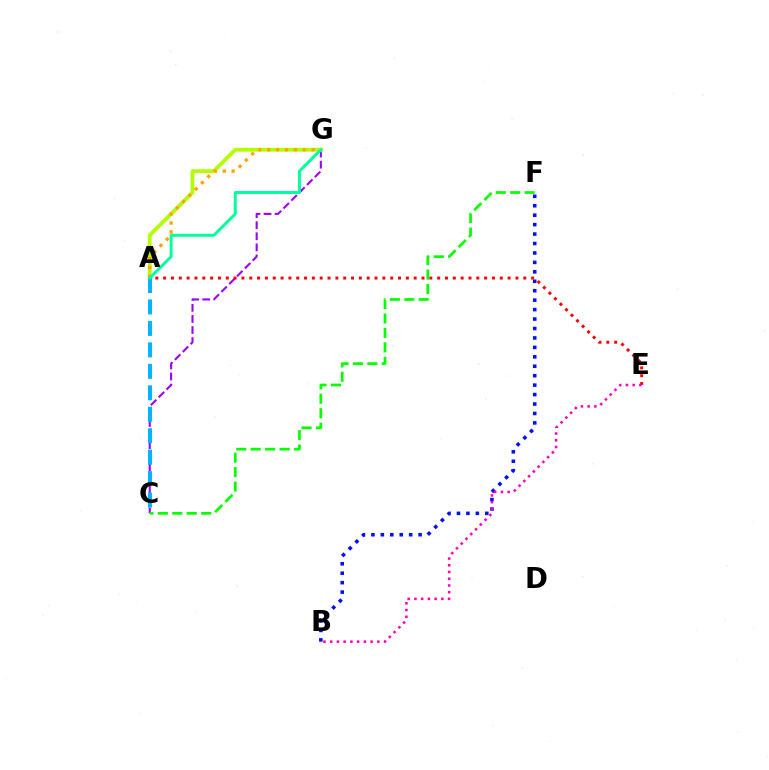{('C', 'G'): [{'color': '#9b00ff', 'line_style': 'dashed', 'thickness': 1.5}], ('A', 'G'): [{'color': '#b3ff00', 'line_style': 'solid', 'thickness': 2.74}, {'color': '#ffa500', 'line_style': 'dotted', 'thickness': 2.41}, {'color': '#00ff9d', 'line_style': 'solid', 'thickness': 2.14}], ('B', 'F'): [{'color': '#0010ff', 'line_style': 'dotted', 'thickness': 2.57}], ('A', 'E'): [{'color': '#ff0000', 'line_style': 'dotted', 'thickness': 2.13}], ('B', 'E'): [{'color': '#ff00bd', 'line_style': 'dotted', 'thickness': 1.83}], ('A', 'C'): [{'color': '#00b5ff', 'line_style': 'dashed', 'thickness': 2.92}], ('C', 'F'): [{'color': '#08ff00', 'line_style': 'dashed', 'thickness': 1.96}]}